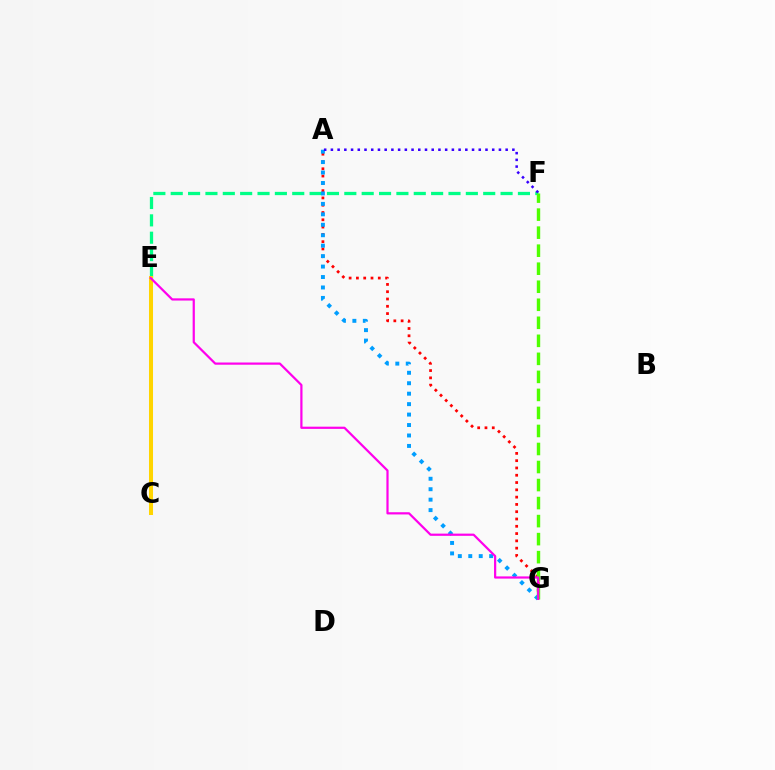{('A', 'G'): [{'color': '#ff0000', 'line_style': 'dotted', 'thickness': 1.98}, {'color': '#009eff', 'line_style': 'dotted', 'thickness': 2.84}], ('E', 'F'): [{'color': '#00ff86', 'line_style': 'dashed', 'thickness': 2.36}], ('F', 'G'): [{'color': '#4fff00', 'line_style': 'dashed', 'thickness': 2.45}], ('C', 'E'): [{'color': '#ffd500', 'line_style': 'solid', 'thickness': 2.89}], ('A', 'F'): [{'color': '#3700ff', 'line_style': 'dotted', 'thickness': 1.83}], ('E', 'G'): [{'color': '#ff00ed', 'line_style': 'solid', 'thickness': 1.59}]}